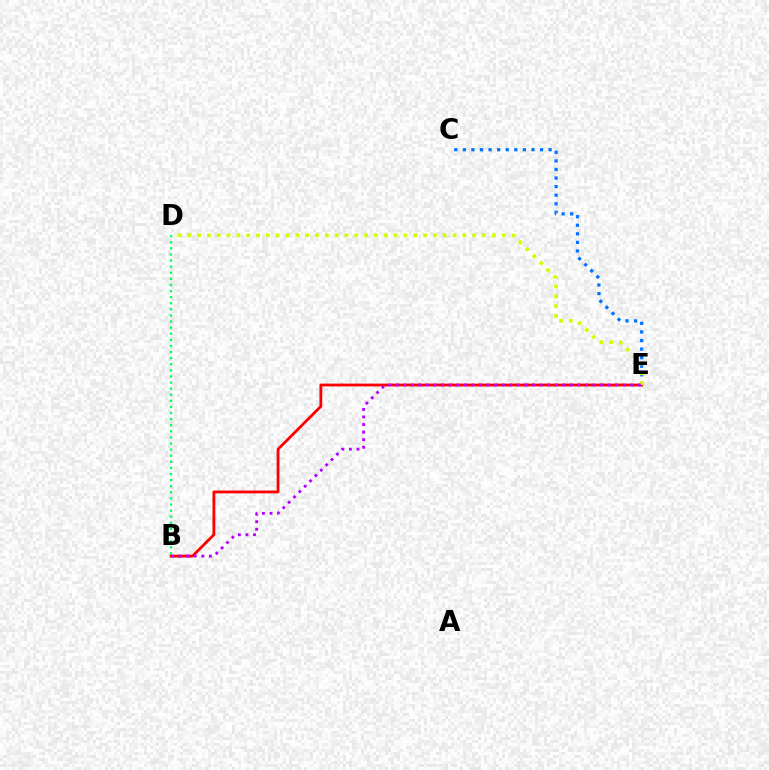{('C', 'E'): [{'color': '#0074ff', 'line_style': 'dotted', 'thickness': 2.33}], ('B', 'D'): [{'color': '#00ff5c', 'line_style': 'dotted', 'thickness': 1.66}], ('B', 'E'): [{'color': '#ff0000', 'line_style': 'solid', 'thickness': 2.02}, {'color': '#b900ff', 'line_style': 'dotted', 'thickness': 2.06}], ('D', 'E'): [{'color': '#d1ff00', 'line_style': 'dotted', 'thickness': 2.67}]}